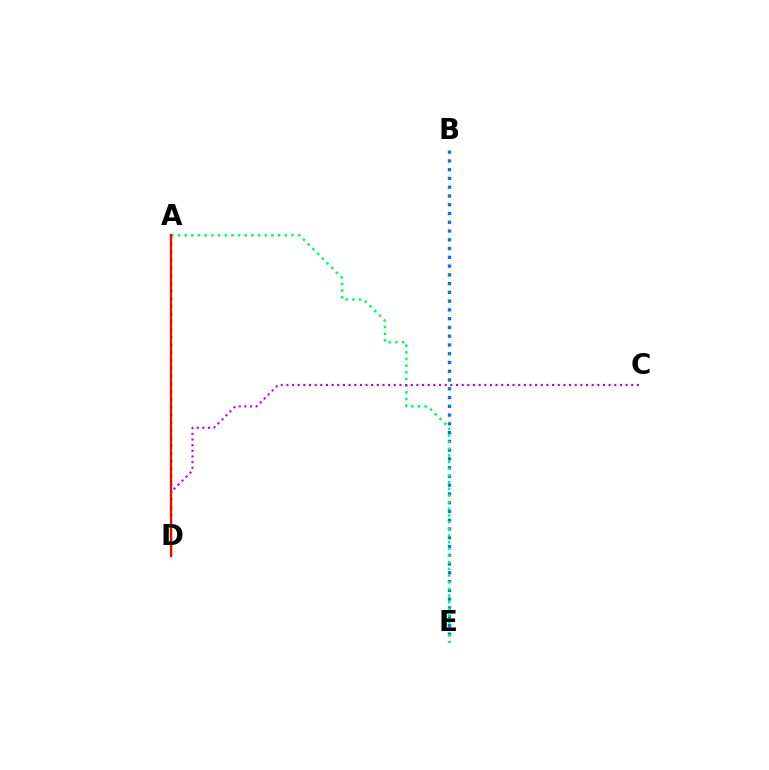{('A', 'D'): [{'color': '#d1ff00', 'line_style': 'dotted', 'thickness': 2.1}, {'color': '#ff0000', 'line_style': 'solid', 'thickness': 1.62}], ('B', 'E'): [{'color': '#0074ff', 'line_style': 'dotted', 'thickness': 2.38}], ('A', 'E'): [{'color': '#00ff5c', 'line_style': 'dotted', 'thickness': 1.81}], ('C', 'D'): [{'color': '#b900ff', 'line_style': 'dotted', 'thickness': 1.54}]}